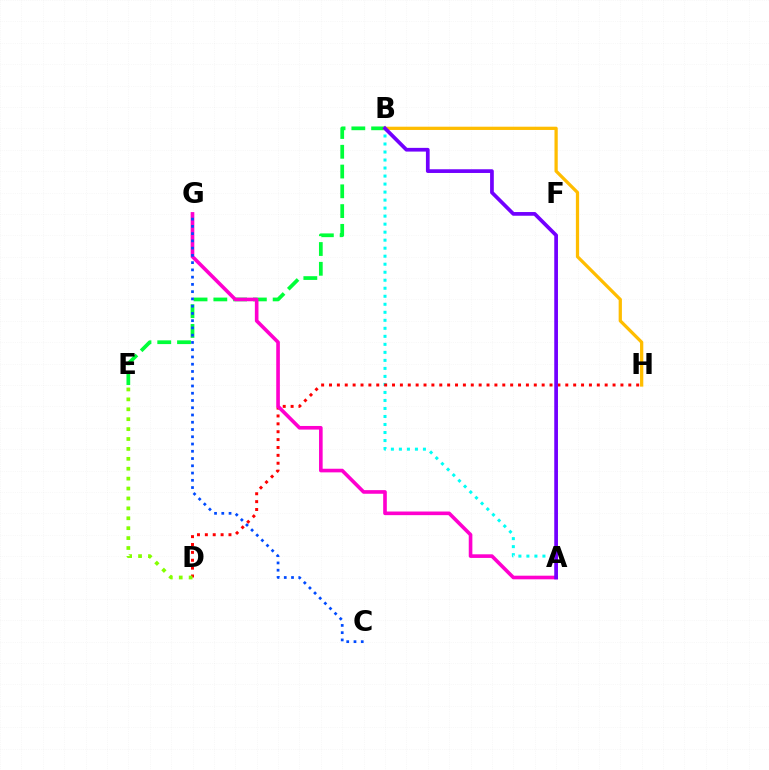{('A', 'B'): [{'color': '#00fff6', 'line_style': 'dotted', 'thickness': 2.18}, {'color': '#7200ff', 'line_style': 'solid', 'thickness': 2.67}], ('B', 'E'): [{'color': '#00ff39', 'line_style': 'dashed', 'thickness': 2.69}], ('B', 'H'): [{'color': '#ffbd00', 'line_style': 'solid', 'thickness': 2.34}], ('D', 'H'): [{'color': '#ff0000', 'line_style': 'dotted', 'thickness': 2.14}], ('A', 'G'): [{'color': '#ff00cf', 'line_style': 'solid', 'thickness': 2.61}], ('C', 'G'): [{'color': '#004bff', 'line_style': 'dotted', 'thickness': 1.97}], ('D', 'E'): [{'color': '#84ff00', 'line_style': 'dotted', 'thickness': 2.69}]}